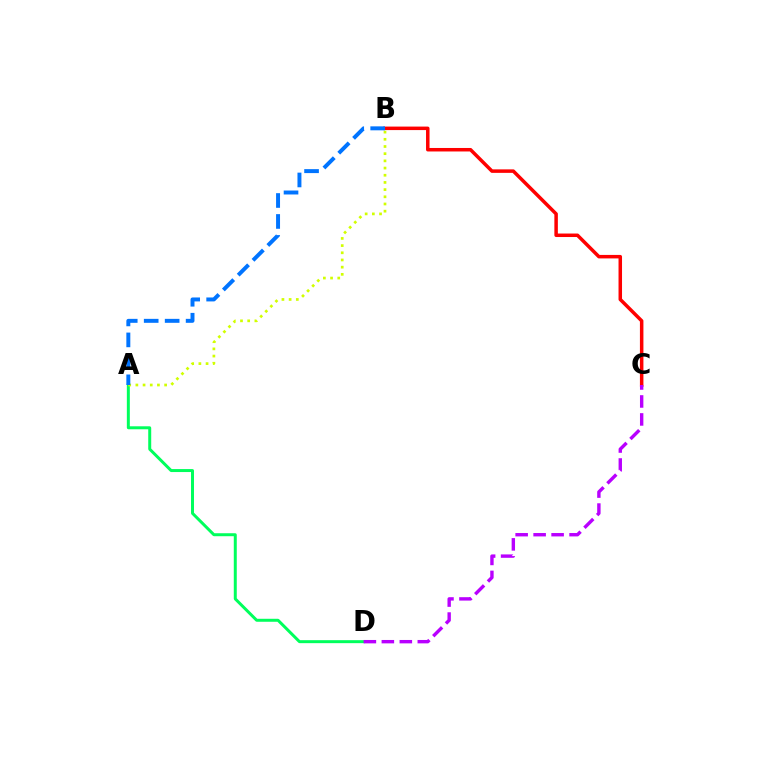{('B', 'C'): [{'color': '#ff0000', 'line_style': 'solid', 'thickness': 2.52}], ('A', 'D'): [{'color': '#00ff5c', 'line_style': 'solid', 'thickness': 2.15}], ('C', 'D'): [{'color': '#b900ff', 'line_style': 'dashed', 'thickness': 2.44}], ('A', 'B'): [{'color': '#d1ff00', 'line_style': 'dotted', 'thickness': 1.95}, {'color': '#0074ff', 'line_style': 'dashed', 'thickness': 2.85}]}